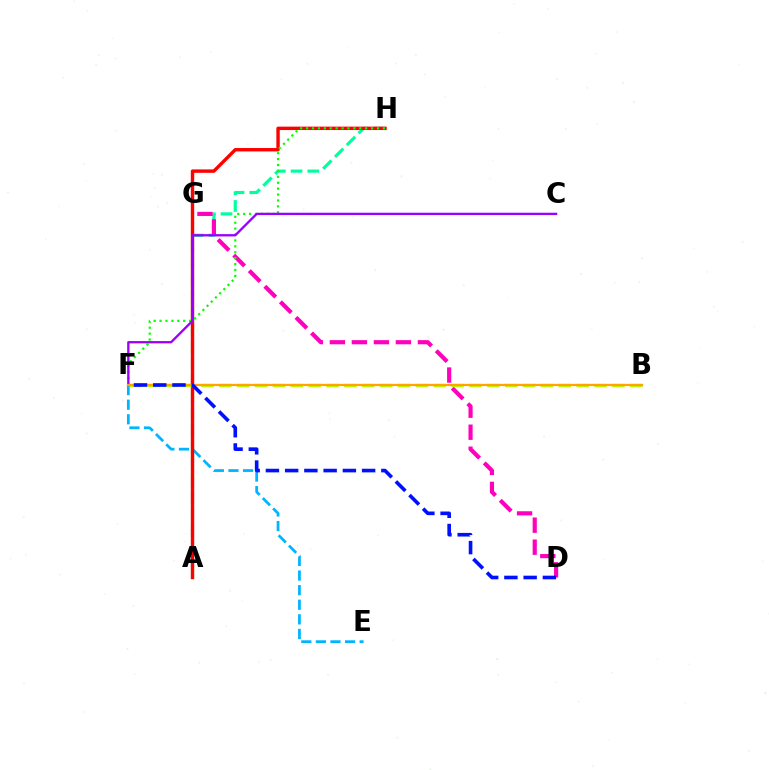{('A', 'H'): [{'color': '#00ff9d', 'line_style': 'dashed', 'thickness': 2.27}, {'color': '#ff0000', 'line_style': 'solid', 'thickness': 2.45}], ('E', 'F'): [{'color': '#00b5ff', 'line_style': 'dashed', 'thickness': 1.98}], ('D', 'G'): [{'color': '#ff00bd', 'line_style': 'dashed', 'thickness': 2.99}], ('F', 'H'): [{'color': '#08ff00', 'line_style': 'dotted', 'thickness': 1.61}], ('B', 'F'): [{'color': '#b3ff00', 'line_style': 'dashed', 'thickness': 2.43}, {'color': '#ffa500', 'line_style': 'solid', 'thickness': 1.63}], ('C', 'F'): [{'color': '#9b00ff', 'line_style': 'solid', 'thickness': 1.67}], ('D', 'F'): [{'color': '#0010ff', 'line_style': 'dashed', 'thickness': 2.61}]}